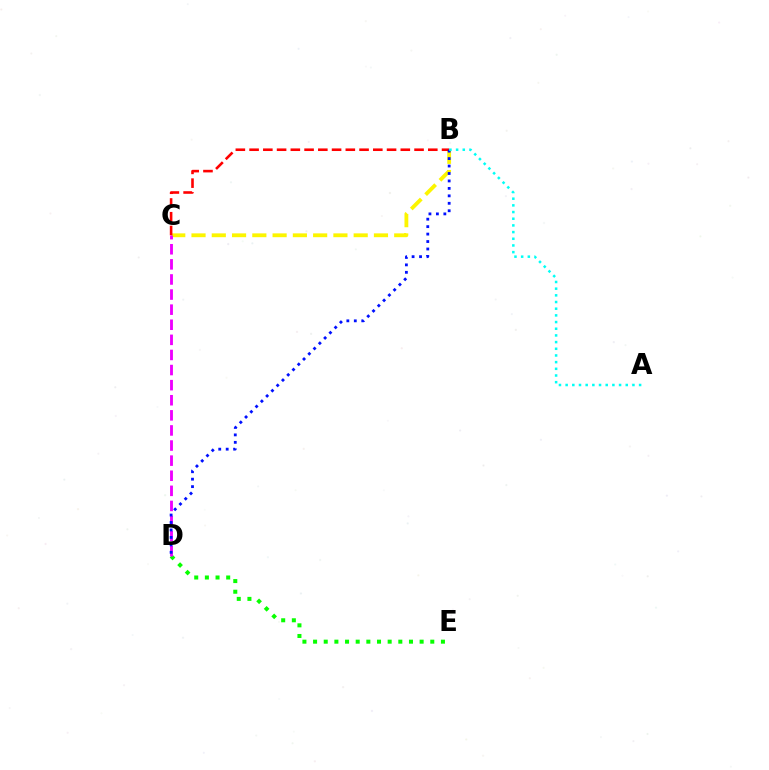{('B', 'C'): [{'color': '#fcf500', 'line_style': 'dashed', 'thickness': 2.75}, {'color': '#ff0000', 'line_style': 'dashed', 'thickness': 1.87}], ('D', 'E'): [{'color': '#08ff00', 'line_style': 'dotted', 'thickness': 2.9}], ('C', 'D'): [{'color': '#ee00ff', 'line_style': 'dashed', 'thickness': 2.05}], ('B', 'D'): [{'color': '#0010ff', 'line_style': 'dotted', 'thickness': 2.03}], ('A', 'B'): [{'color': '#00fff6', 'line_style': 'dotted', 'thickness': 1.81}]}